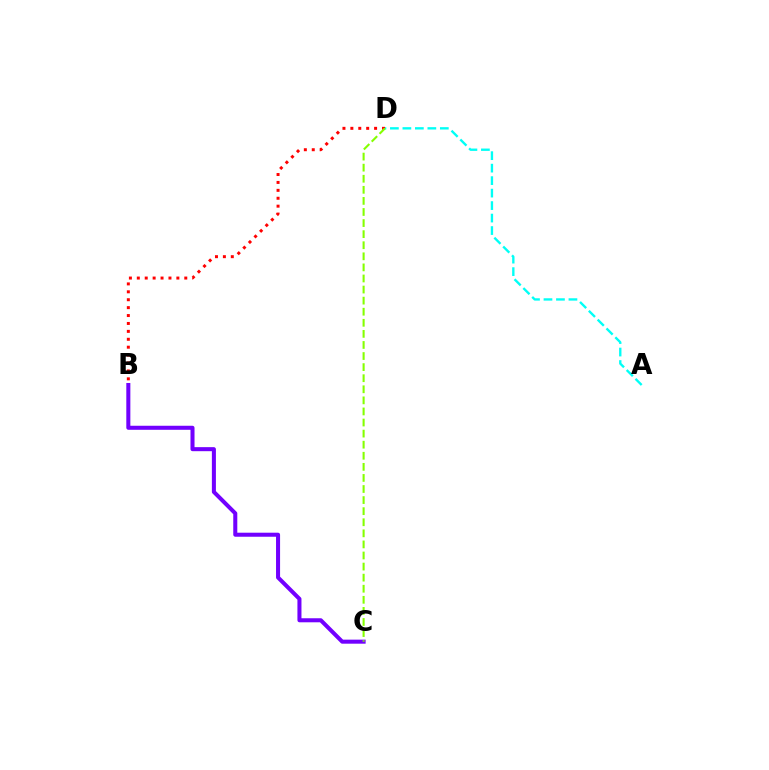{('A', 'D'): [{'color': '#00fff6', 'line_style': 'dashed', 'thickness': 1.7}], ('B', 'C'): [{'color': '#7200ff', 'line_style': 'solid', 'thickness': 2.91}], ('B', 'D'): [{'color': '#ff0000', 'line_style': 'dotted', 'thickness': 2.15}], ('C', 'D'): [{'color': '#84ff00', 'line_style': 'dashed', 'thickness': 1.51}]}